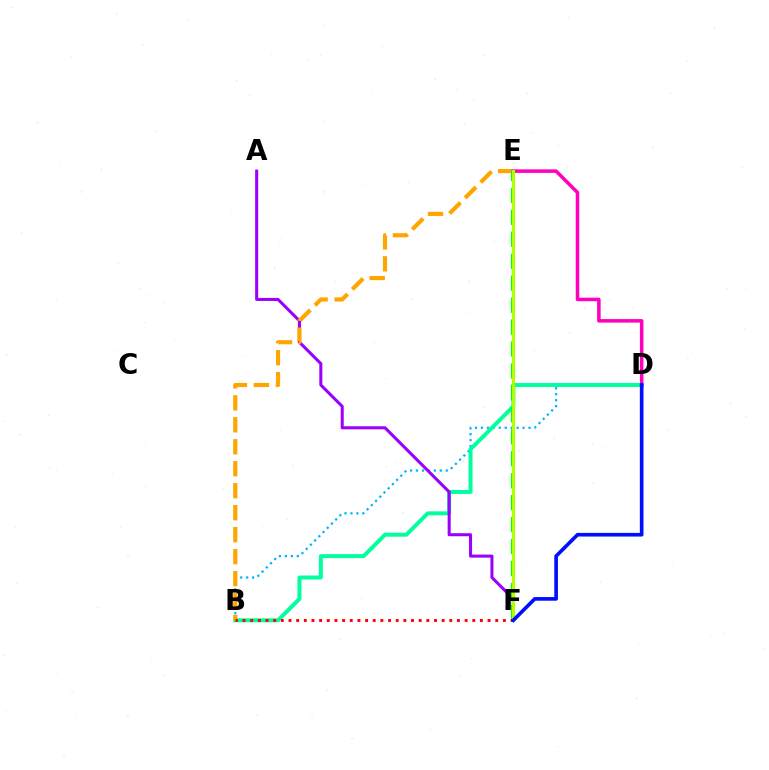{('B', 'D'): [{'color': '#00b5ff', 'line_style': 'dotted', 'thickness': 1.62}, {'color': '#00ff9d', 'line_style': 'solid', 'thickness': 2.86}], ('A', 'F'): [{'color': '#9b00ff', 'line_style': 'solid', 'thickness': 2.19}], ('B', 'E'): [{'color': '#ffa500', 'line_style': 'dashed', 'thickness': 2.98}], ('D', 'E'): [{'color': '#ff00bd', 'line_style': 'solid', 'thickness': 2.54}], ('E', 'F'): [{'color': '#08ff00', 'line_style': 'dashed', 'thickness': 2.98}, {'color': '#b3ff00', 'line_style': 'solid', 'thickness': 2.17}], ('B', 'F'): [{'color': '#ff0000', 'line_style': 'dotted', 'thickness': 2.08}], ('D', 'F'): [{'color': '#0010ff', 'line_style': 'solid', 'thickness': 2.63}]}